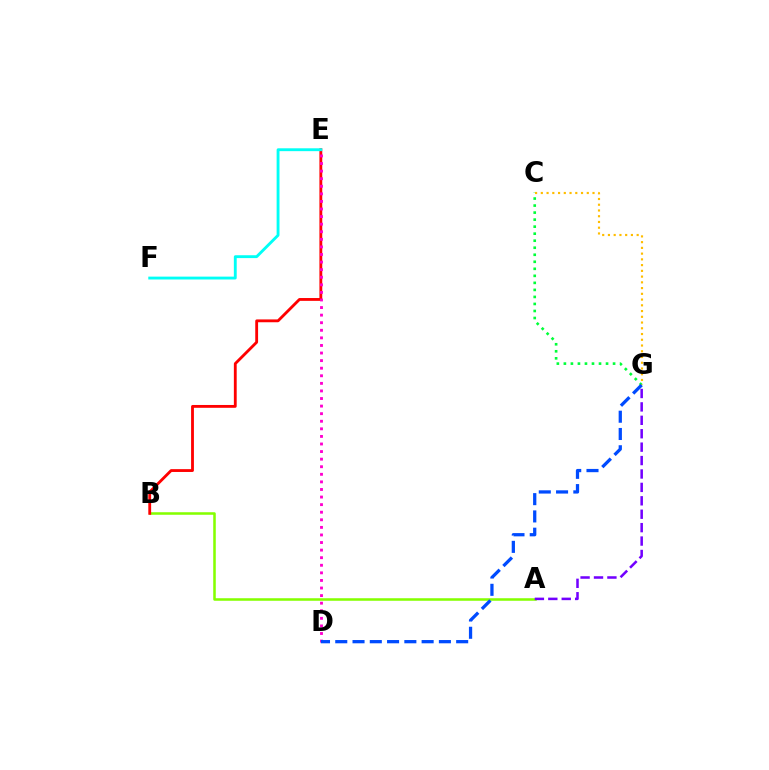{('C', 'G'): [{'color': '#00ff39', 'line_style': 'dotted', 'thickness': 1.91}, {'color': '#ffbd00', 'line_style': 'dotted', 'thickness': 1.56}], ('A', 'B'): [{'color': '#84ff00', 'line_style': 'solid', 'thickness': 1.83}], ('B', 'E'): [{'color': '#ff0000', 'line_style': 'solid', 'thickness': 2.04}], ('D', 'E'): [{'color': '#ff00cf', 'line_style': 'dotted', 'thickness': 2.06}], ('E', 'F'): [{'color': '#00fff6', 'line_style': 'solid', 'thickness': 2.06}], ('A', 'G'): [{'color': '#7200ff', 'line_style': 'dashed', 'thickness': 1.82}], ('D', 'G'): [{'color': '#004bff', 'line_style': 'dashed', 'thickness': 2.35}]}